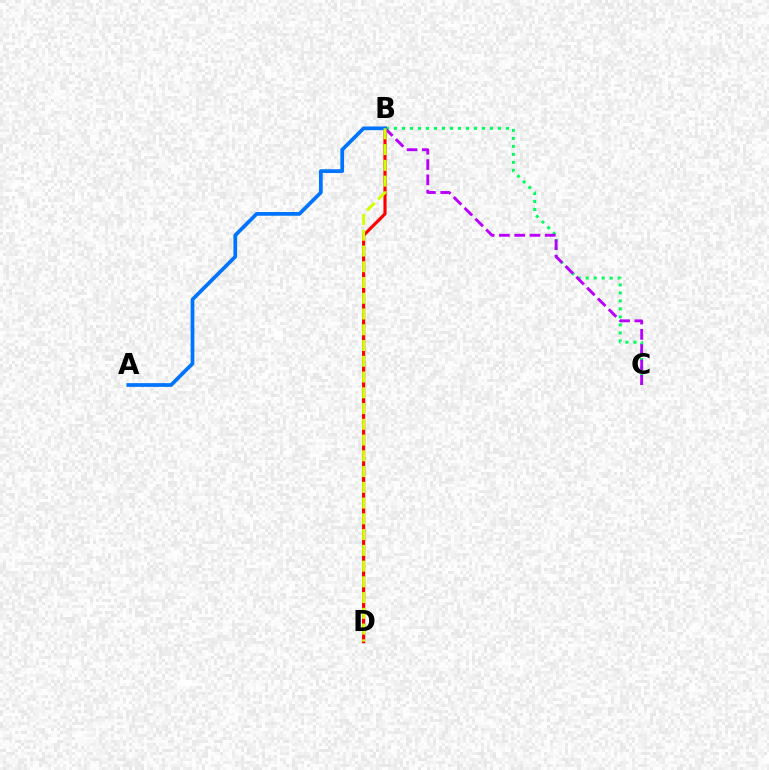{('B', 'C'): [{'color': '#00ff5c', 'line_style': 'dotted', 'thickness': 2.17}, {'color': '#b900ff', 'line_style': 'dashed', 'thickness': 2.08}], ('B', 'D'): [{'color': '#ff0000', 'line_style': 'solid', 'thickness': 2.27}, {'color': '#d1ff00', 'line_style': 'dashed', 'thickness': 2.14}], ('A', 'B'): [{'color': '#0074ff', 'line_style': 'solid', 'thickness': 2.68}]}